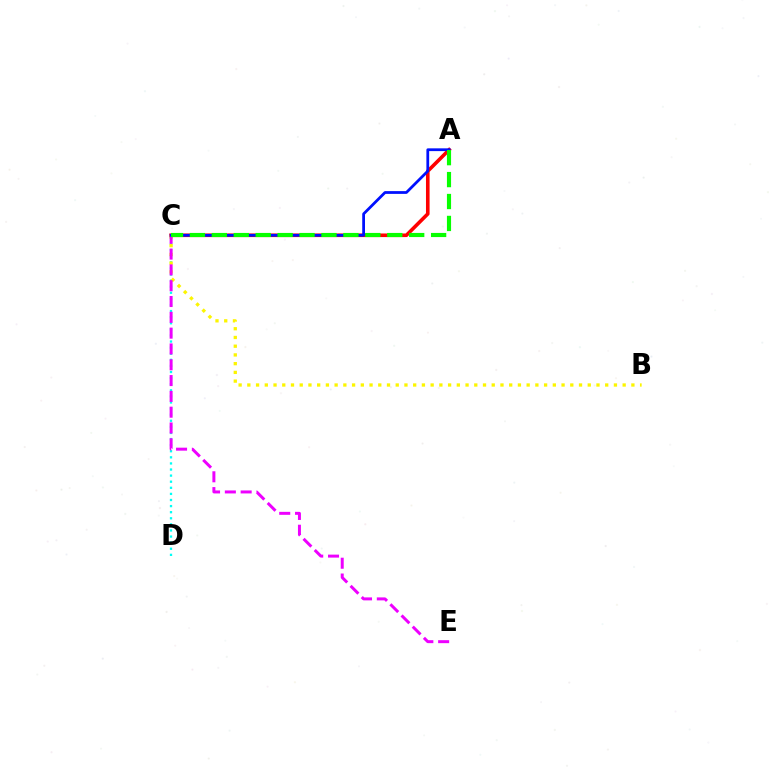{('C', 'D'): [{'color': '#00fff6', 'line_style': 'dotted', 'thickness': 1.66}], ('A', 'C'): [{'color': '#ff0000', 'line_style': 'solid', 'thickness': 2.6}, {'color': '#0010ff', 'line_style': 'solid', 'thickness': 1.99}, {'color': '#08ff00', 'line_style': 'dashed', 'thickness': 2.98}], ('B', 'C'): [{'color': '#fcf500', 'line_style': 'dotted', 'thickness': 2.37}], ('C', 'E'): [{'color': '#ee00ff', 'line_style': 'dashed', 'thickness': 2.15}]}